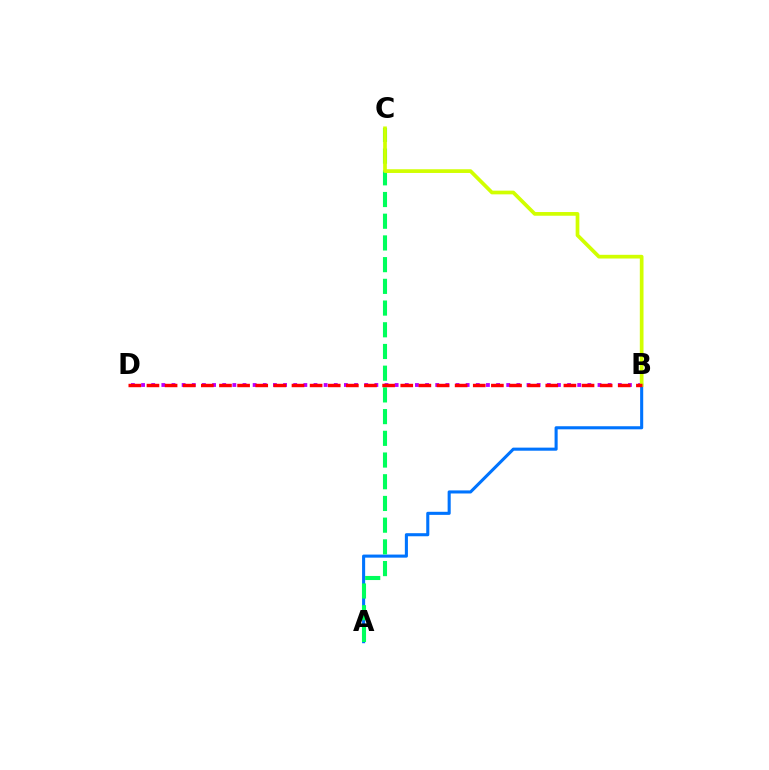{('A', 'B'): [{'color': '#0074ff', 'line_style': 'solid', 'thickness': 2.22}], ('A', 'C'): [{'color': '#00ff5c', 'line_style': 'dashed', 'thickness': 2.95}], ('B', 'D'): [{'color': '#b900ff', 'line_style': 'dotted', 'thickness': 2.76}, {'color': '#ff0000', 'line_style': 'dashed', 'thickness': 2.46}], ('B', 'C'): [{'color': '#d1ff00', 'line_style': 'solid', 'thickness': 2.67}]}